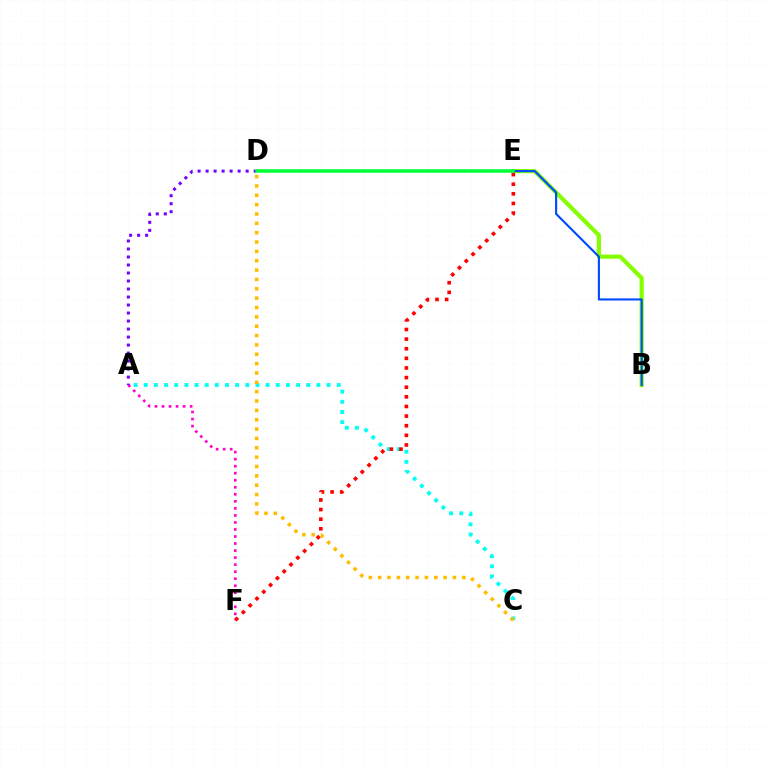{('B', 'E'): [{'color': '#84ff00', 'line_style': 'solid', 'thickness': 2.99}, {'color': '#004bff', 'line_style': 'solid', 'thickness': 1.54}], ('A', 'C'): [{'color': '#00fff6', 'line_style': 'dotted', 'thickness': 2.76}], ('A', 'F'): [{'color': '#ff00cf', 'line_style': 'dotted', 'thickness': 1.91}], ('E', 'F'): [{'color': '#ff0000', 'line_style': 'dotted', 'thickness': 2.61}], ('C', 'D'): [{'color': '#ffbd00', 'line_style': 'dotted', 'thickness': 2.54}], ('A', 'D'): [{'color': '#7200ff', 'line_style': 'dotted', 'thickness': 2.18}], ('D', 'E'): [{'color': '#00ff39', 'line_style': 'solid', 'thickness': 2.55}]}